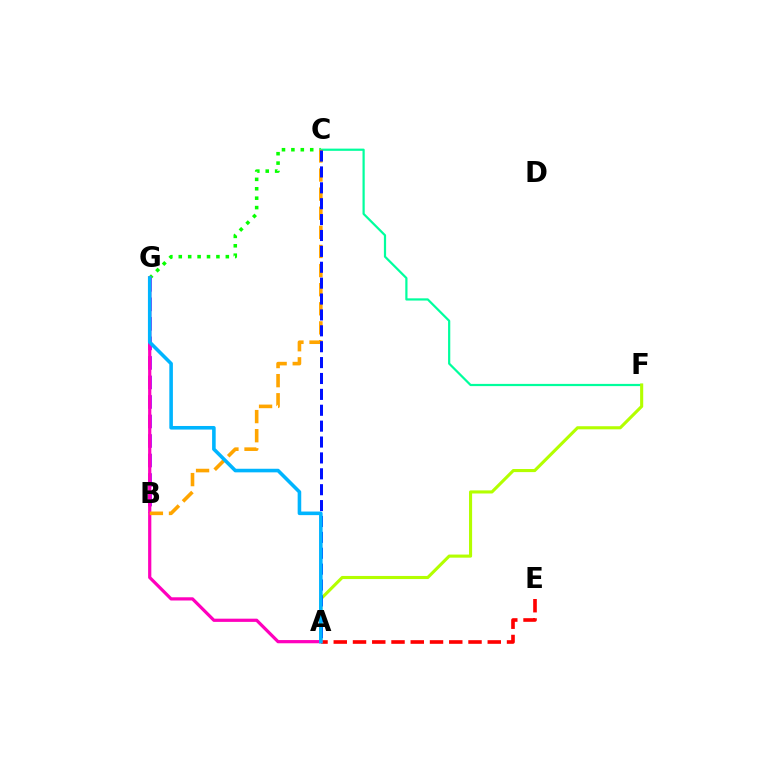{('C', 'G'): [{'color': '#08ff00', 'line_style': 'dotted', 'thickness': 2.56}], ('C', 'F'): [{'color': '#00ff9d', 'line_style': 'solid', 'thickness': 1.59}], ('A', 'E'): [{'color': '#ff0000', 'line_style': 'dashed', 'thickness': 2.62}], ('B', 'G'): [{'color': '#9b00ff', 'line_style': 'dashed', 'thickness': 2.65}], ('A', 'F'): [{'color': '#b3ff00', 'line_style': 'solid', 'thickness': 2.23}], ('A', 'G'): [{'color': '#ff00bd', 'line_style': 'solid', 'thickness': 2.31}, {'color': '#00b5ff', 'line_style': 'solid', 'thickness': 2.58}], ('B', 'C'): [{'color': '#ffa500', 'line_style': 'dashed', 'thickness': 2.6}], ('A', 'C'): [{'color': '#0010ff', 'line_style': 'dashed', 'thickness': 2.16}]}